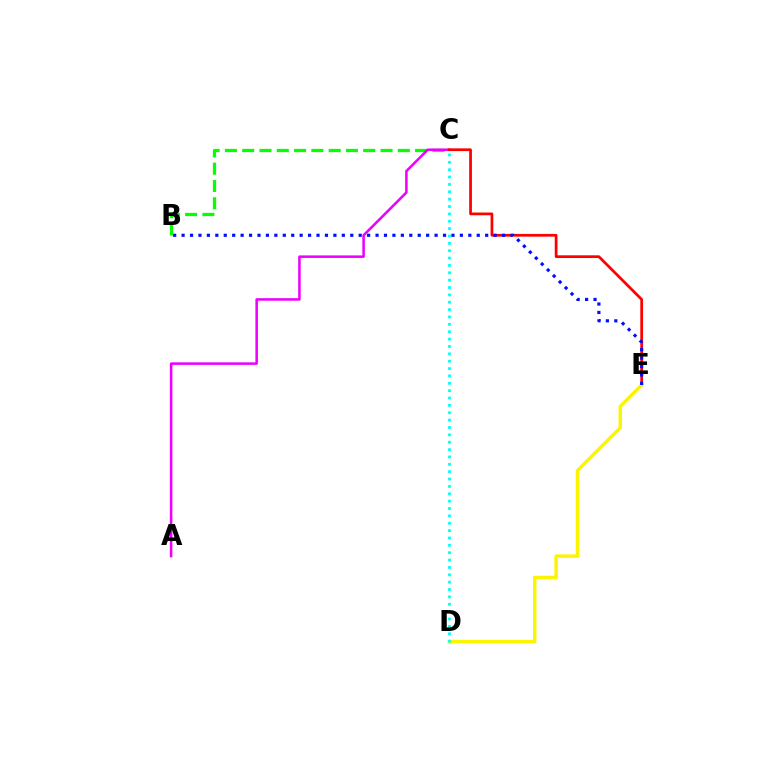{('B', 'C'): [{'color': '#08ff00', 'line_style': 'dashed', 'thickness': 2.35}], ('A', 'C'): [{'color': '#ee00ff', 'line_style': 'solid', 'thickness': 1.83}], ('C', 'E'): [{'color': '#ff0000', 'line_style': 'solid', 'thickness': 1.97}], ('D', 'E'): [{'color': '#fcf500', 'line_style': 'solid', 'thickness': 2.48}], ('B', 'E'): [{'color': '#0010ff', 'line_style': 'dotted', 'thickness': 2.29}], ('C', 'D'): [{'color': '#00fff6', 'line_style': 'dotted', 'thickness': 2.0}]}